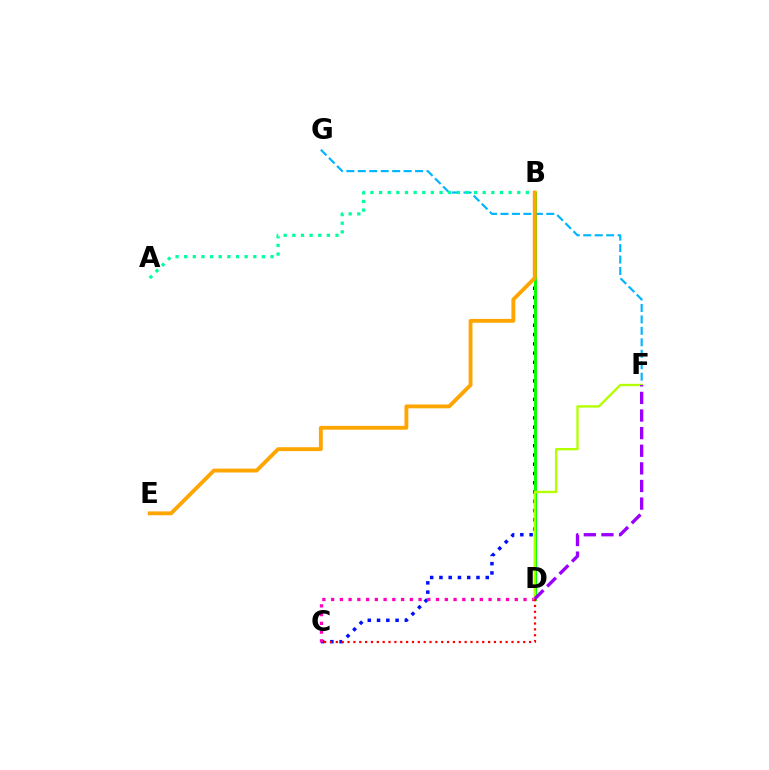{('B', 'C'): [{'color': '#0010ff', 'line_style': 'dotted', 'thickness': 2.52}], ('B', 'D'): [{'color': '#08ff00', 'line_style': 'solid', 'thickness': 2.14}], ('F', 'G'): [{'color': '#00b5ff', 'line_style': 'dashed', 'thickness': 1.56}], ('C', 'D'): [{'color': '#ff00bd', 'line_style': 'dotted', 'thickness': 2.38}, {'color': '#ff0000', 'line_style': 'dotted', 'thickness': 1.59}], ('D', 'F'): [{'color': '#b3ff00', 'line_style': 'solid', 'thickness': 1.7}, {'color': '#9b00ff', 'line_style': 'dashed', 'thickness': 2.39}], ('A', 'B'): [{'color': '#00ff9d', 'line_style': 'dotted', 'thickness': 2.35}], ('B', 'E'): [{'color': '#ffa500', 'line_style': 'solid', 'thickness': 2.77}]}